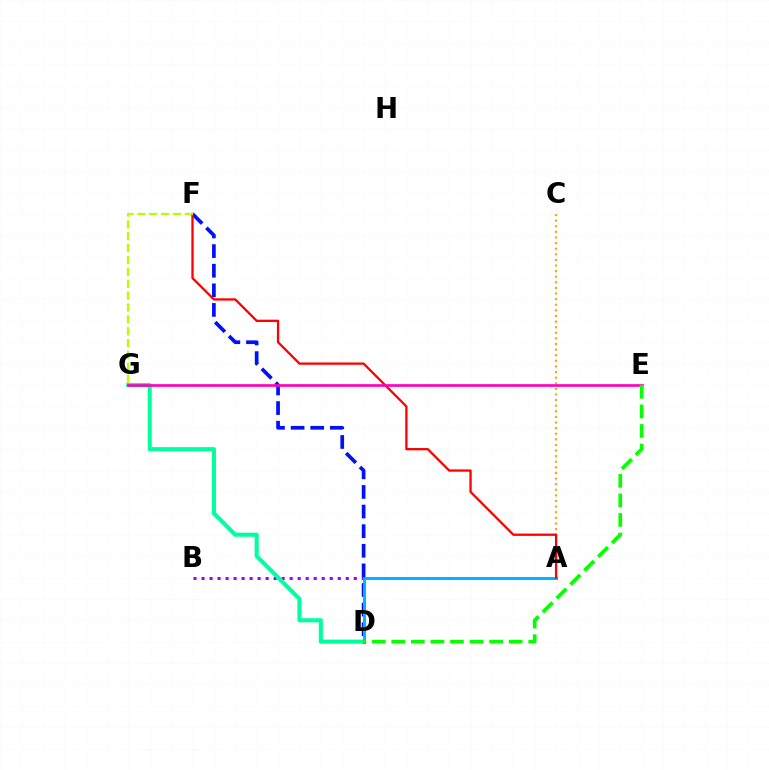{('A', 'B'): [{'color': '#9b00ff', 'line_style': 'dotted', 'thickness': 2.18}], ('D', 'G'): [{'color': '#00ff9d', 'line_style': 'solid', 'thickness': 2.94}], ('D', 'F'): [{'color': '#0010ff', 'line_style': 'dashed', 'thickness': 2.66}], ('A', 'D'): [{'color': '#00b5ff', 'line_style': 'solid', 'thickness': 2.14}], ('A', 'C'): [{'color': '#ffa500', 'line_style': 'dotted', 'thickness': 1.52}], ('A', 'F'): [{'color': '#ff0000', 'line_style': 'solid', 'thickness': 1.66}], ('E', 'G'): [{'color': '#ff00bd', 'line_style': 'solid', 'thickness': 1.92}], ('D', 'E'): [{'color': '#08ff00', 'line_style': 'dashed', 'thickness': 2.66}], ('F', 'G'): [{'color': '#b3ff00', 'line_style': 'dashed', 'thickness': 1.61}]}